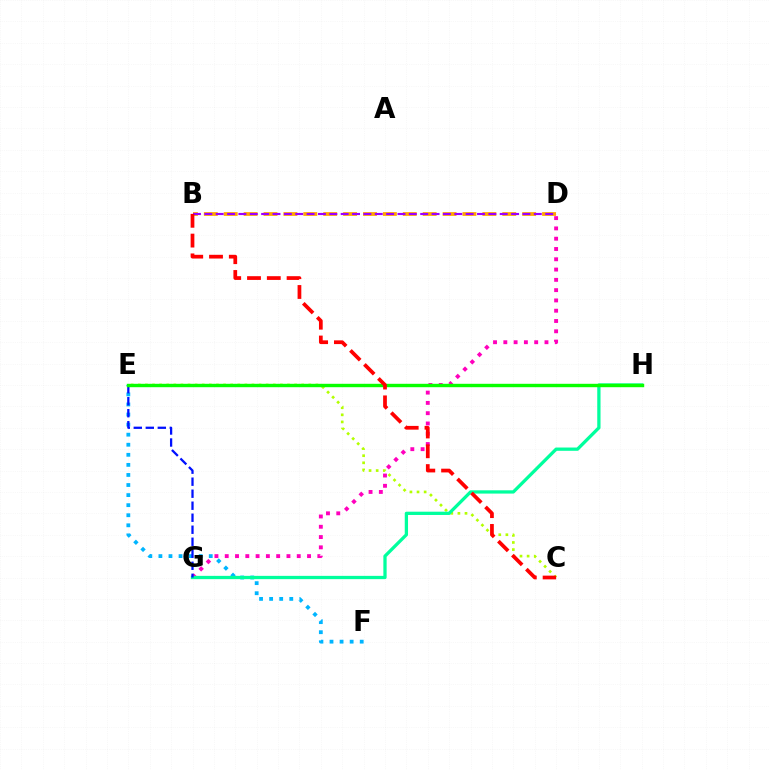{('C', 'E'): [{'color': '#b3ff00', 'line_style': 'dotted', 'thickness': 1.93}], ('B', 'D'): [{'color': '#ffa500', 'line_style': 'dashed', 'thickness': 2.7}, {'color': '#9b00ff', 'line_style': 'dashed', 'thickness': 1.54}], ('E', 'F'): [{'color': '#00b5ff', 'line_style': 'dotted', 'thickness': 2.74}], ('D', 'G'): [{'color': '#ff00bd', 'line_style': 'dotted', 'thickness': 2.8}], ('G', 'H'): [{'color': '#00ff9d', 'line_style': 'solid', 'thickness': 2.36}], ('E', 'G'): [{'color': '#0010ff', 'line_style': 'dashed', 'thickness': 1.63}], ('E', 'H'): [{'color': '#08ff00', 'line_style': 'solid', 'thickness': 2.45}], ('B', 'C'): [{'color': '#ff0000', 'line_style': 'dashed', 'thickness': 2.69}]}